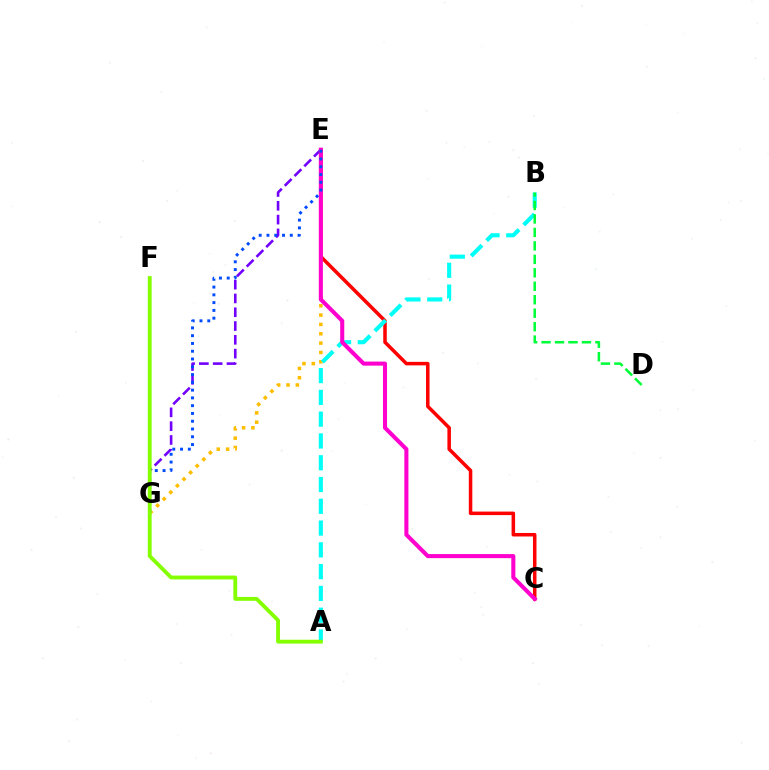{('E', 'G'): [{'color': '#7200ff', 'line_style': 'dashed', 'thickness': 1.87}, {'color': '#ffbd00', 'line_style': 'dotted', 'thickness': 2.54}, {'color': '#004bff', 'line_style': 'dotted', 'thickness': 2.11}], ('C', 'E'): [{'color': '#ff0000', 'line_style': 'solid', 'thickness': 2.53}, {'color': '#ff00cf', 'line_style': 'solid', 'thickness': 2.92}], ('A', 'B'): [{'color': '#00fff6', 'line_style': 'dashed', 'thickness': 2.96}], ('B', 'D'): [{'color': '#00ff39', 'line_style': 'dashed', 'thickness': 1.83}], ('A', 'F'): [{'color': '#84ff00', 'line_style': 'solid', 'thickness': 2.77}]}